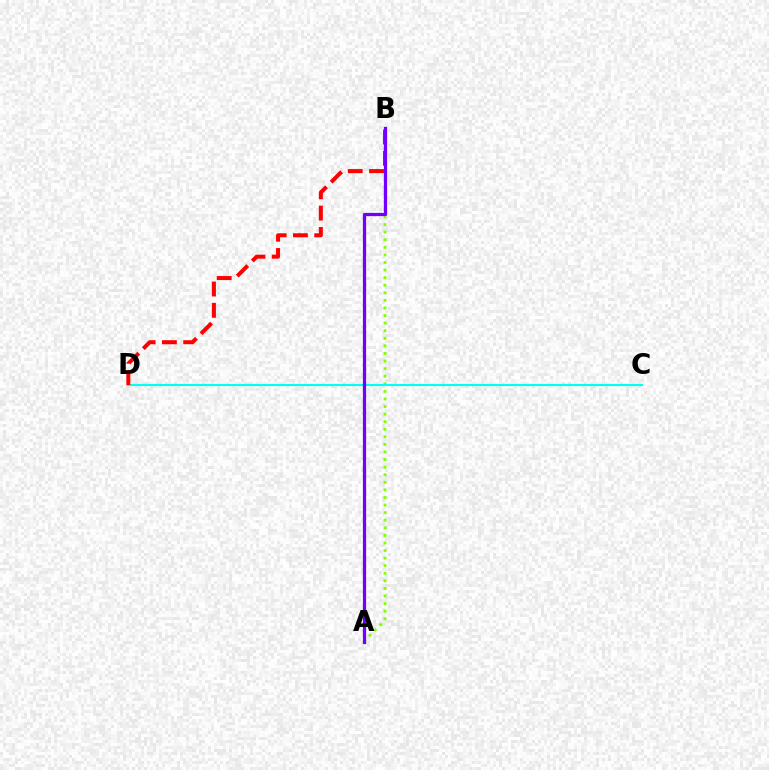{('A', 'B'): [{'color': '#84ff00', 'line_style': 'dotted', 'thickness': 2.06}, {'color': '#7200ff', 'line_style': 'solid', 'thickness': 2.34}], ('C', 'D'): [{'color': '#00fff6', 'line_style': 'solid', 'thickness': 1.52}], ('B', 'D'): [{'color': '#ff0000', 'line_style': 'dashed', 'thickness': 2.89}]}